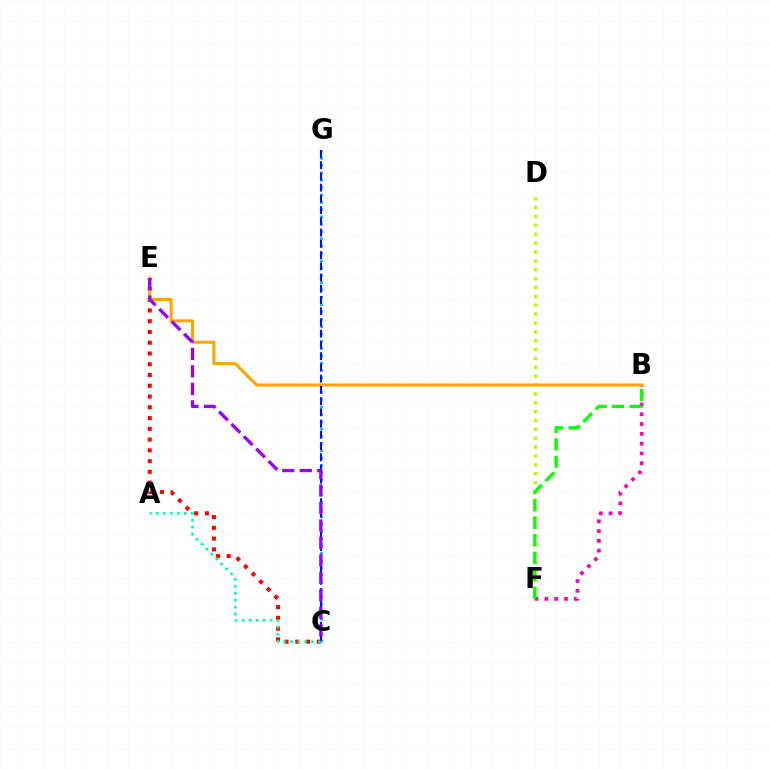{('C', 'E'): [{'color': '#ff0000', 'line_style': 'dotted', 'thickness': 2.92}, {'color': '#9b00ff', 'line_style': 'dashed', 'thickness': 2.38}], ('D', 'F'): [{'color': '#b3ff00', 'line_style': 'dotted', 'thickness': 2.41}], ('A', 'C'): [{'color': '#00ff9d', 'line_style': 'dotted', 'thickness': 1.9}], ('C', 'G'): [{'color': '#00b5ff', 'line_style': 'dotted', 'thickness': 1.99}, {'color': '#0010ff', 'line_style': 'dashed', 'thickness': 1.53}], ('B', 'F'): [{'color': '#ff00bd', 'line_style': 'dotted', 'thickness': 2.66}, {'color': '#08ff00', 'line_style': 'dashed', 'thickness': 2.38}], ('B', 'E'): [{'color': '#ffa500', 'line_style': 'solid', 'thickness': 2.16}]}